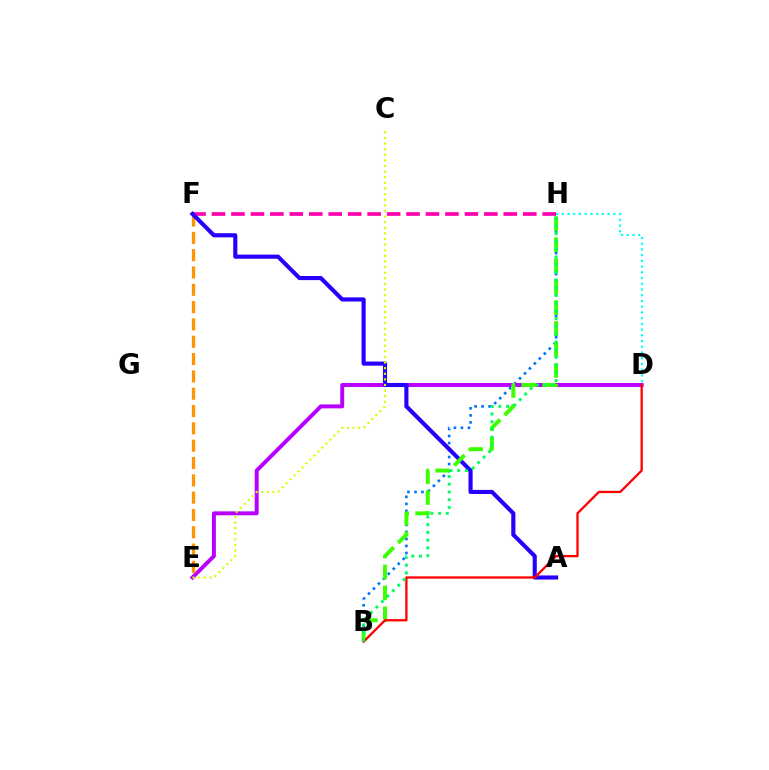{('F', 'H'): [{'color': '#ff00ac', 'line_style': 'dashed', 'thickness': 2.64}], ('B', 'H'): [{'color': '#0074ff', 'line_style': 'dotted', 'thickness': 1.9}, {'color': '#3dff00', 'line_style': 'dashed', 'thickness': 2.84}, {'color': '#00ff5c', 'line_style': 'dotted', 'thickness': 2.1}], ('D', 'E'): [{'color': '#b900ff', 'line_style': 'solid', 'thickness': 2.84}], ('E', 'F'): [{'color': '#ff9400', 'line_style': 'dashed', 'thickness': 2.35}], ('A', 'F'): [{'color': '#2500ff', 'line_style': 'solid', 'thickness': 2.97}], ('C', 'E'): [{'color': '#d1ff00', 'line_style': 'dotted', 'thickness': 1.53}], ('D', 'H'): [{'color': '#00fff6', 'line_style': 'dotted', 'thickness': 1.56}], ('B', 'D'): [{'color': '#ff0000', 'line_style': 'solid', 'thickness': 1.65}]}